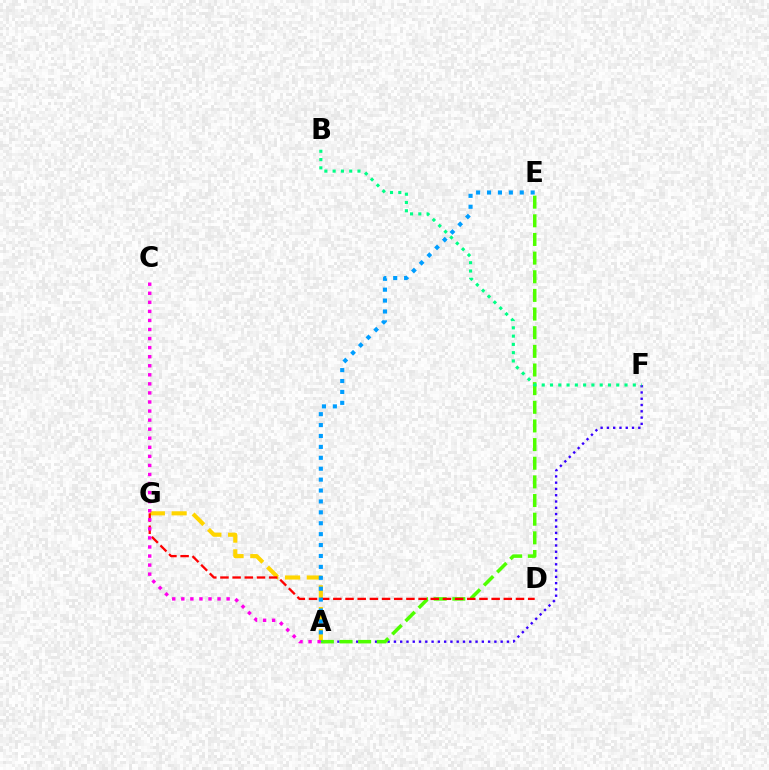{('A', 'G'): [{'color': '#ffd500', 'line_style': 'dashed', 'thickness': 2.96}], ('A', 'F'): [{'color': '#3700ff', 'line_style': 'dotted', 'thickness': 1.71}], ('A', 'E'): [{'color': '#4fff00', 'line_style': 'dashed', 'thickness': 2.53}, {'color': '#009eff', 'line_style': 'dotted', 'thickness': 2.96}], ('D', 'G'): [{'color': '#ff0000', 'line_style': 'dashed', 'thickness': 1.65}], ('B', 'F'): [{'color': '#00ff86', 'line_style': 'dotted', 'thickness': 2.25}], ('A', 'C'): [{'color': '#ff00ed', 'line_style': 'dotted', 'thickness': 2.46}]}